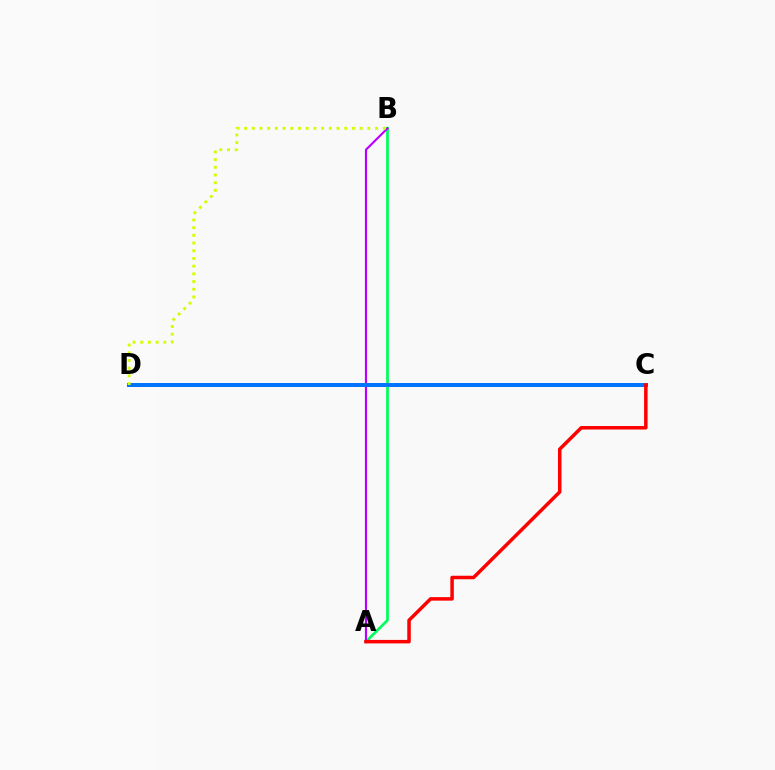{('A', 'B'): [{'color': '#00ff5c', 'line_style': 'solid', 'thickness': 1.97}, {'color': '#b900ff', 'line_style': 'solid', 'thickness': 1.54}], ('C', 'D'): [{'color': '#0074ff', 'line_style': 'solid', 'thickness': 2.86}], ('A', 'C'): [{'color': '#ff0000', 'line_style': 'solid', 'thickness': 2.52}], ('B', 'D'): [{'color': '#d1ff00', 'line_style': 'dotted', 'thickness': 2.09}]}